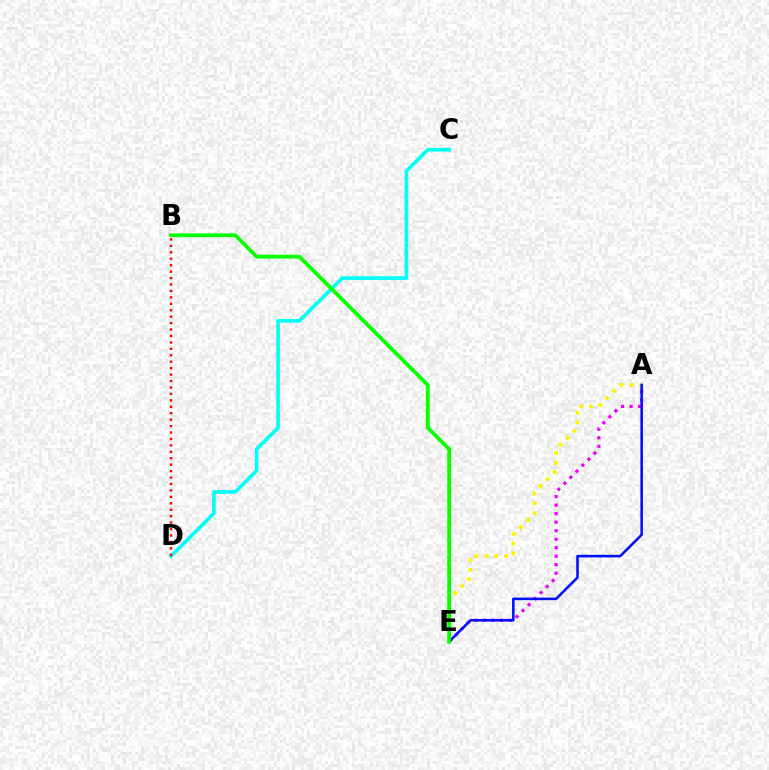{('A', 'E'): [{'color': '#fcf500', 'line_style': 'dotted', 'thickness': 2.68}, {'color': '#ee00ff', 'line_style': 'dotted', 'thickness': 2.31}, {'color': '#0010ff', 'line_style': 'solid', 'thickness': 1.86}], ('C', 'D'): [{'color': '#00fff6', 'line_style': 'solid', 'thickness': 2.62}], ('B', 'D'): [{'color': '#ff0000', 'line_style': 'dotted', 'thickness': 1.75}], ('B', 'E'): [{'color': '#08ff00', 'line_style': 'solid', 'thickness': 2.73}]}